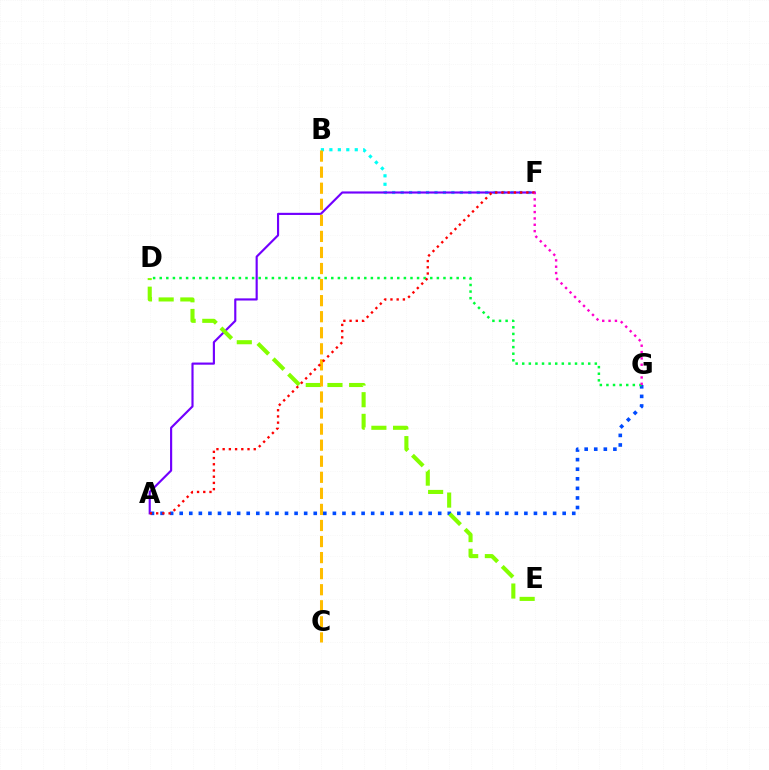{('B', 'F'): [{'color': '#00fff6', 'line_style': 'dotted', 'thickness': 2.3}], ('A', 'G'): [{'color': '#004bff', 'line_style': 'dotted', 'thickness': 2.6}], ('D', 'G'): [{'color': '#00ff39', 'line_style': 'dotted', 'thickness': 1.79}], ('A', 'F'): [{'color': '#7200ff', 'line_style': 'solid', 'thickness': 1.55}, {'color': '#ff0000', 'line_style': 'dotted', 'thickness': 1.69}], ('D', 'E'): [{'color': '#84ff00', 'line_style': 'dashed', 'thickness': 2.94}], ('B', 'C'): [{'color': '#ffbd00', 'line_style': 'dashed', 'thickness': 2.18}], ('F', 'G'): [{'color': '#ff00cf', 'line_style': 'dotted', 'thickness': 1.72}]}